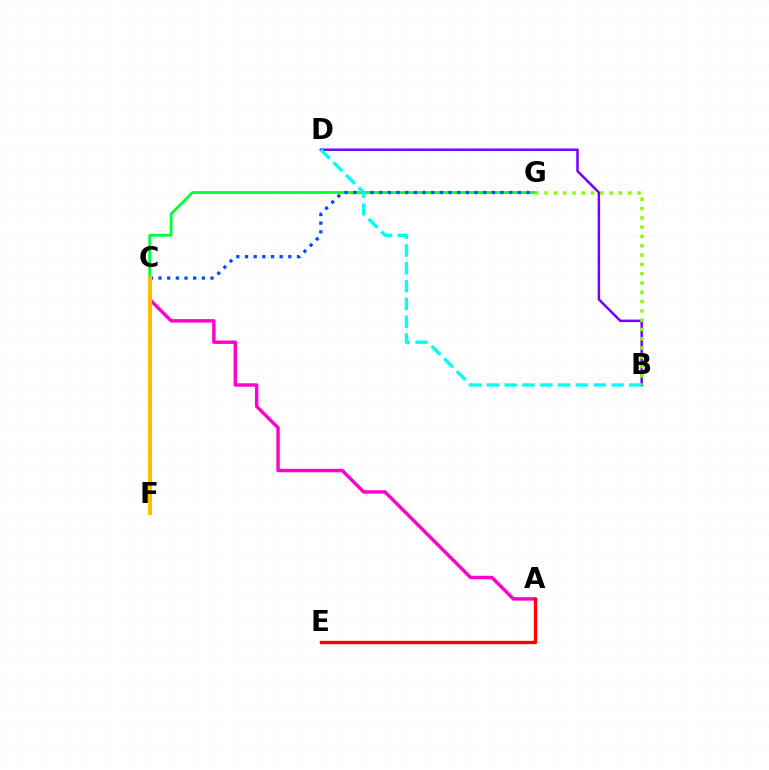{('C', 'G'): [{'color': '#00ff39', 'line_style': 'solid', 'thickness': 2.02}, {'color': '#004bff', 'line_style': 'dotted', 'thickness': 2.35}], ('A', 'C'): [{'color': '#ff00cf', 'line_style': 'solid', 'thickness': 2.47}], ('A', 'E'): [{'color': '#ff0000', 'line_style': 'solid', 'thickness': 2.41}], ('B', 'D'): [{'color': '#7200ff', 'line_style': 'solid', 'thickness': 1.78}, {'color': '#00fff6', 'line_style': 'dashed', 'thickness': 2.42}], ('C', 'F'): [{'color': '#ffbd00', 'line_style': 'solid', 'thickness': 2.92}], ('B', 'G'): [{'color': '#84ff00', 'line_style': 'dotted', 'thickness': 2.53}]}